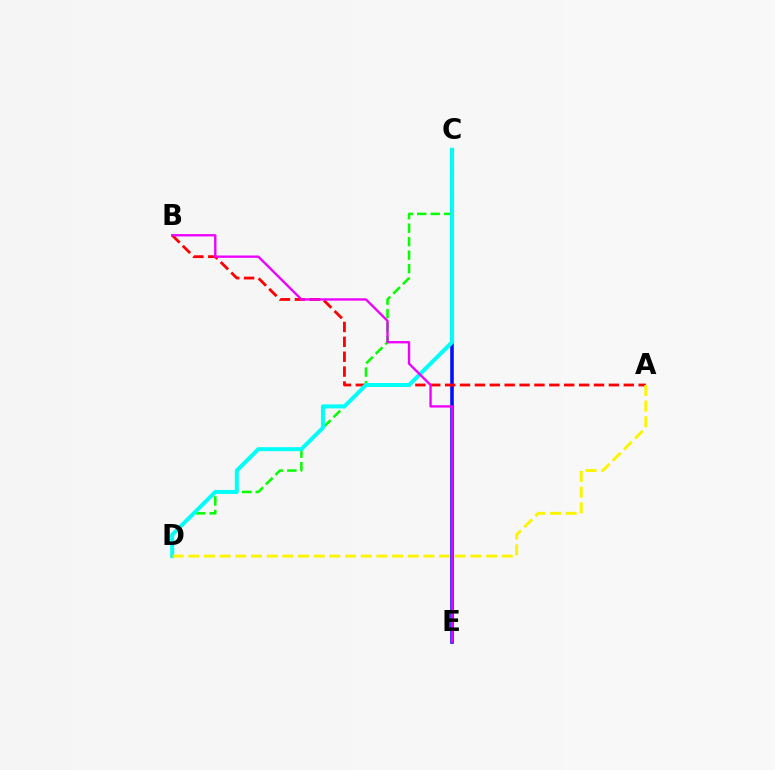{('C', 'E'): [{'color': '#0010ff', 'line_style': 'solid', 'thickness': 2.59}], ('A', 'B'): [{'color': '#ff0000', 'line_style': 'dashed', 'thickness': 2.02}], ('C', 'D'): [{'color': '#08ff00', 'line_style': 'dashed', 'thickness': 1.83}, {'color': '#00fff6', 'line_style': 'solid', 'thickness': 2.88}], ('B', 'E'): [{'color': '#ee00ff', 'line_style': 'solid', 'thickness': 1.69}], ('A', 'D'): [{'color': '#fcf500', 'line_style': 'dashed', 'thickness': 2.13}]}